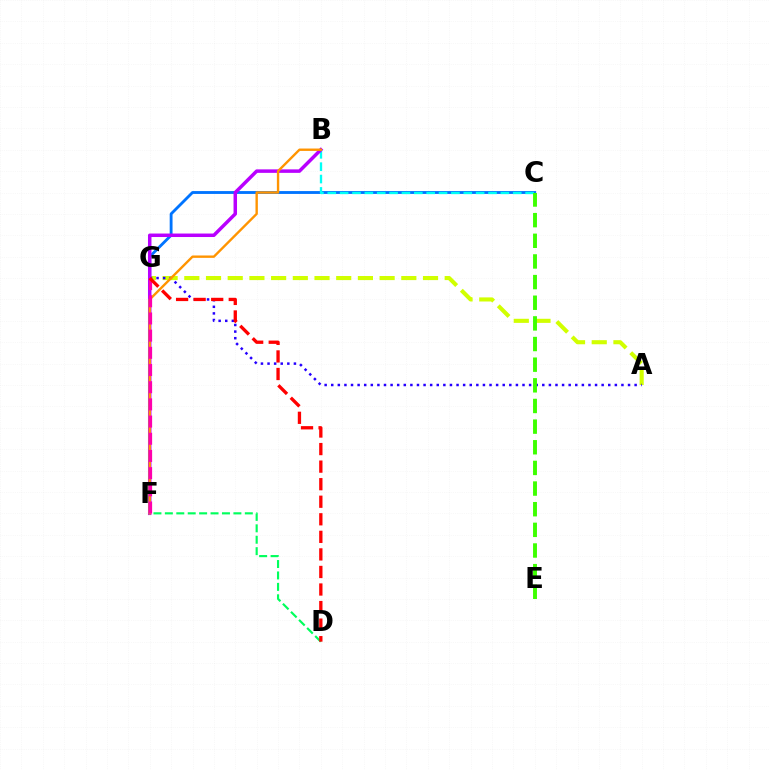{('A', 'G'): [{'color': '#d1ff00', 'line_style': 'dashed', 'thickness': 2.95}, {'color': '#2500ff', 'line_style': 'dotted', 'thickness': 1.79}], ('C', 'G'): [{'color': '#0074ff', 'line_style': 'solid', 'thickness': 2.05}], ('B', 'C'): [{'color': '#00fff6', 'line_style': 'dashed', 'thickness': 1.68}], ('B', 'F'): [{'color': '#b900ff', 'line_style': 'solid', 'thickness': 2.51}, {'color': '#ff9400', 'line_style': 'solid', 'thickness': 1.71}], ('C', 'E'): [{'color': '#3dff00', 'line_style': 'dashed', 'thickness': 2.8}], ('D', 'F'): [{'color': '#00ff5c', 'line_style': 'dashed', 'thickness': 1.55}], ('F', 'G'): [{'color': '#ff00ac', 'line_style': 'dashed', 'thickness': 2.33}], ('D', 'G'): [{'color': '#ff0000', 'line_style': 'dashed', 'thickness': 2.38}]}